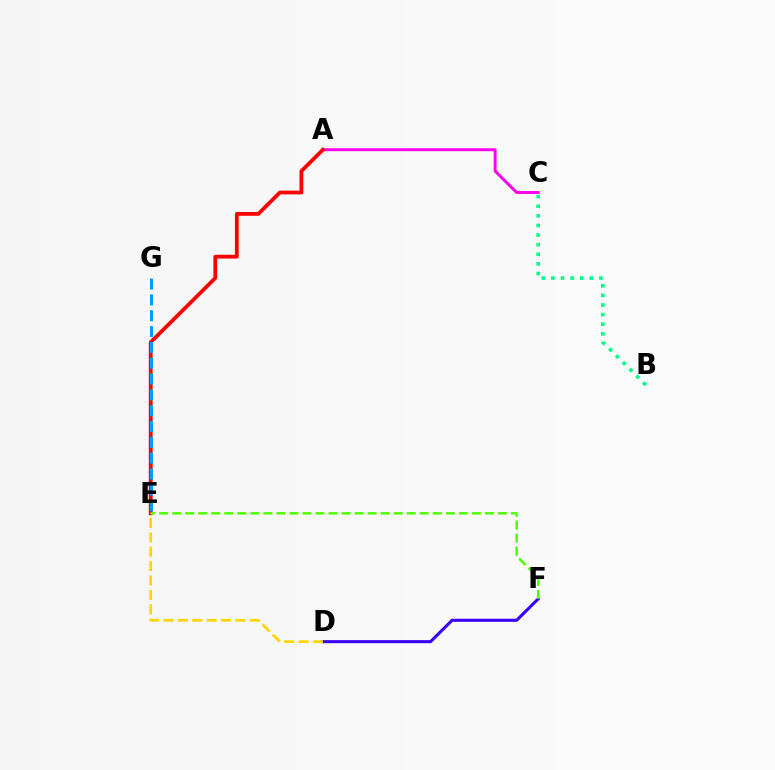{('A', 'C'): [{'color': '#ff00ed', 'line_style': 'solid', 'thickness': 2.12}], ('A', 'E'): [{'color': '#ff0000', 'line_style': 'solid', 'thickness': 2.71}], ('B', 'C'): [{'color': '#00ff86', 'line_style': 'dotted', 'thickness': 2.61}], ('E', 'G'): [{'color': '#009eff', 'line_style': 'dashed', 'thickness': 2.15}], ('D', 'F'): [{'color': '#3700ff', 'line_style': 'solid', 'thickness': 2.2}], ('E', 'F'): [{'color': '#4fff00', 'line_style': 'dashed', 'thickness': 1.77}], ('D', 'E'): [{'color': '#ffd500', 'line_style': 'dashed', 'thickness': 1.95}]}